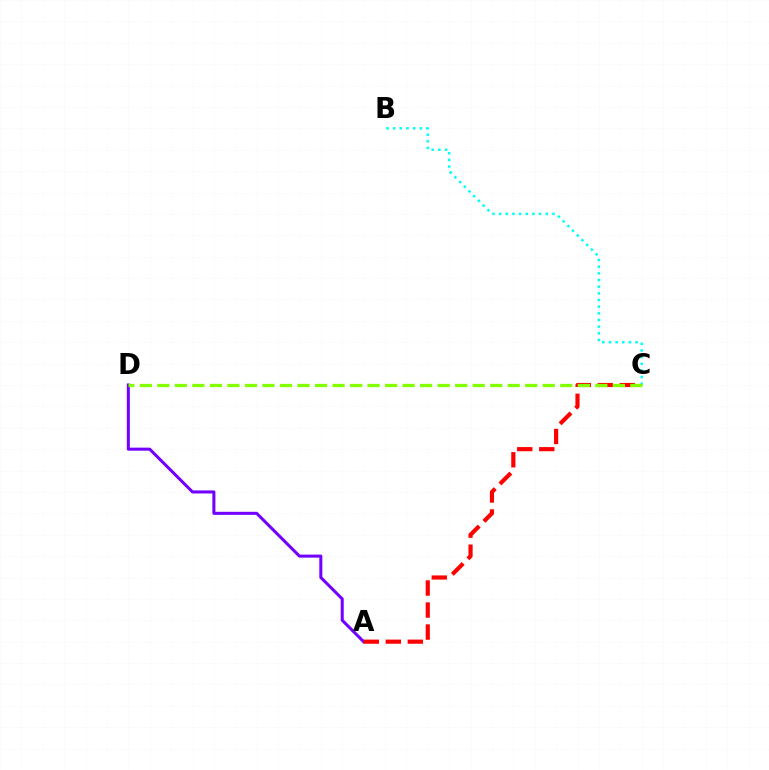{('A', 'D'): [{'color': '#7200ff', 'line_style': 'solid', 'thickness': 2.19}], ('B', 'C'): [{'color': '#00fff6', 'line_style': 'dotted', 'thickness': 1.81}], ('A', 'C'): [{'color': '#ff0000', 'line_style': 'dashed', 'thickness': 2.99}], ('C', 'D'): [{'color': '#84ff00', 'line_style': 'dashed', 'thickness': 2.38}]}